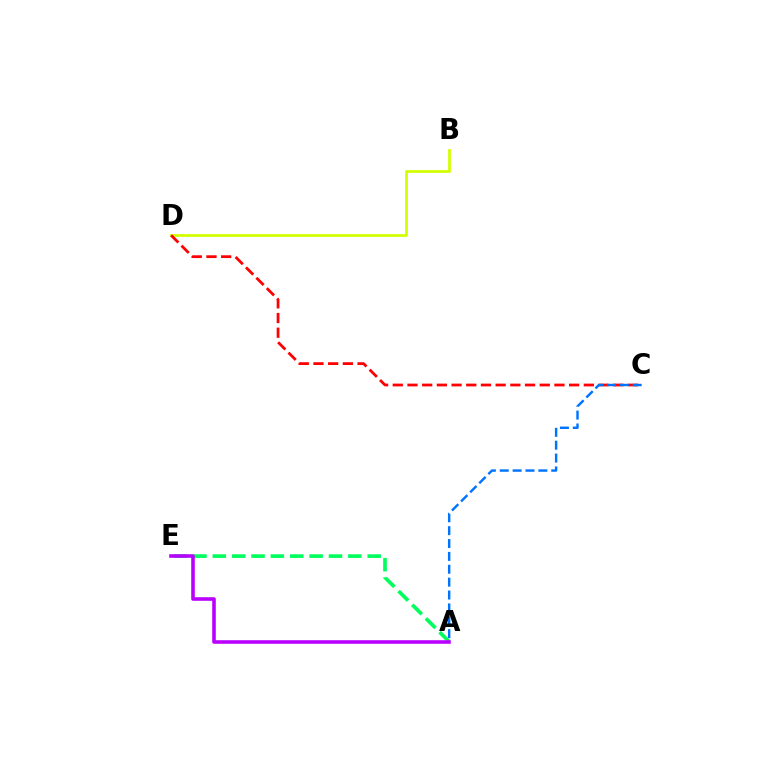{('B', 'D'): [{'color': '#d1ff00', 'line_style': 'solid', 'thickness': 1.99}], ('A', 'E'): [{'color': '#00ff5c', 'line_style': 'dashed', 'thickness': 2.63}, {'color': '#b900ff', 'line_style': 'solid', 'thickness': 2.58}], ('C', 'D'): [{'color': '#ff0000', 'line_style': 'dashed', 'thickness': 2.0}], ('A', 'C'): [{'color': '#0074ff', 'line_style': 'dashed', 'thickness': 1.75}]}